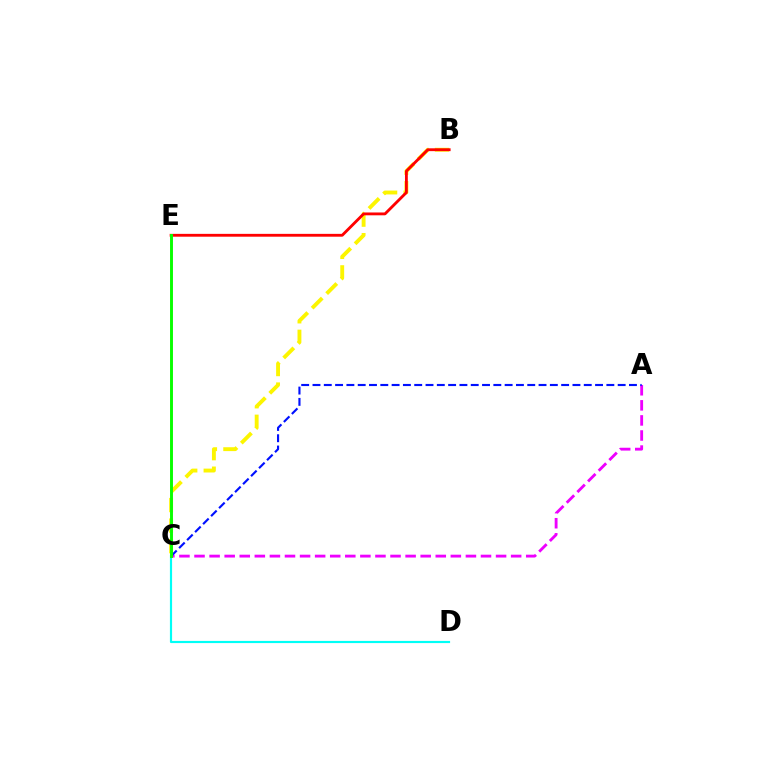{('A', 'C'): [{'color': '#ee00ff', 'line_style': 'dashed', 'thickness': 2.05}, {'color': '#0010ff', 'line_style': 'dashed', 'thickness': 1.54}], ('B', 'C'): [{'color': '#fcf500', 'line_style': 'dashed', 'thickness': 2.79}], ('C', 'D'): [{'color': '#00fff6', 'line_style': 'solid', 'thickness': 1.57}], ('B', 'E'): [{'color': '#ff0000', 'line_style': 'solid', 'thickness': 2.04}], ('C', 'E'): [{'color': '#08ff00', 'line_style': 'solid', 'thickness': 2.1}]}